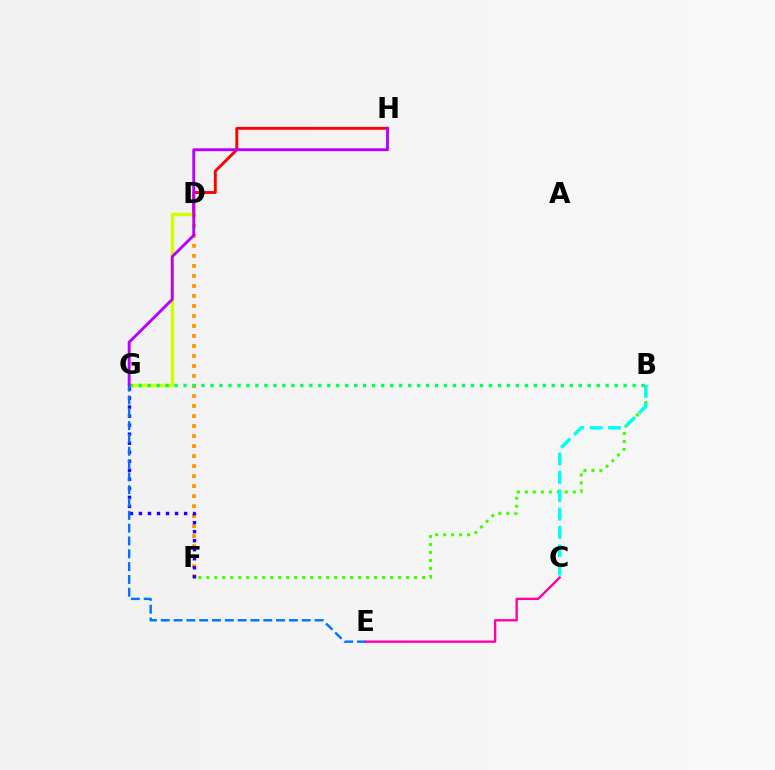{('D', 'H'): [{'color': '#ff0000', 'line_style': 'solid', 'thickness': 2.09}], ('B', 'F'): [{'color': '#3dff00', 'line_style': 'dotted', 'thickness': 2.17}], ('D', 'G'): [{'color': '#d1ff00', 'line_style': 'solid', 'thickness': 2.47}], ('D', 'F'): [{'color': '#ff9400', 'line_style': 'dotted', 'thickness': 2.72}], ('B', 'C'): [{'color': '#00fff6', 'line_style': 'dashed', 'thickness': 2.49}], ('F', 'G'): [{'color': '#2500ff', 'line_style': 'dotted', 'thickness': 2.45}], ('B', 'G'): [{'color': '#00ff5c', 'line_style': 'dotted', 'thickness': 2.44}], ('E', 'G'): [{'color': '#0074ff', 'line_style': 'dashed', 'thickness': 1.74}], ('G', 'H'): [{'color': '#b900ff', 'line_style': 'solid', 'thickness': 2.08}], ('C', 'E'): [{'color': '#ff00ac', 'line_style': 'solid', 'thickness': 1.71}]}